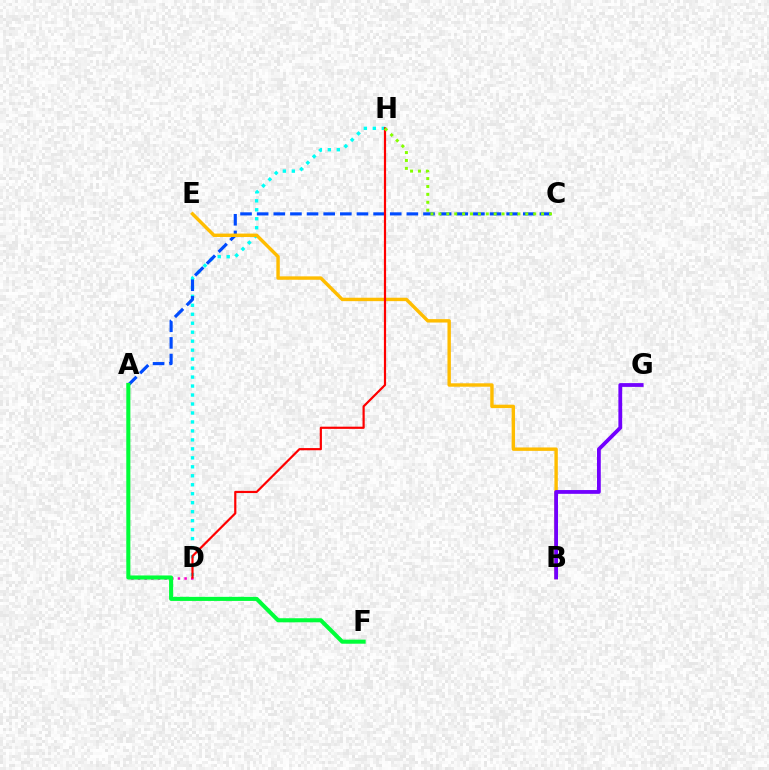{('D', 'H'): [{'color': '#00fff6', 'line_style': 'dotted', 'thickness': 2.44}, {'color': '#ff0000', 'line_style': 'solid', 'thickness': 1.58}], ('A', 'D'): [{'color': '#ff00cf', 'line_style': 'dotted', 'thickness': 1.81}], ('A', 'C'): [{'color': '#004bff', 'line_style': 'dashed', 'thickness': 2.26}], ('B', 'E'): [{'color': '#ffbd00', 'line_style': 'solid', 'thickness': 2.46}], ('A', 'F'): [{'color': '#00ff39', 'line_style': 'solid', 'thickness': 2.93}], ('B', 'G'): [{'color': '#7200ff', 'line_style': 'solid', 'thickness': 2.73}], ('C', 'H'): [{'color': '#84ff00', 'line_style': 'dotted', 'thickness': 2.15}]}